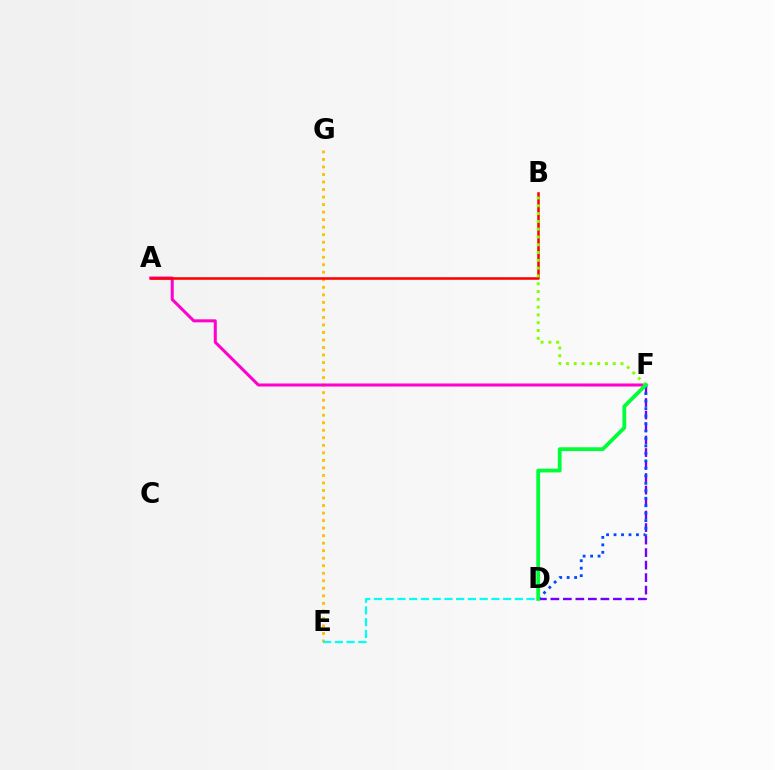{('D', 'F'): [{'color': '#7200ff', 'line_style': 'dashed', 'thickness': 1.7}, {'color': '#004bff', 'line_style': 'dotted', 'thickness': 2.03}, {'color': '#00ff39', 'line_style': 'solid', 'thickness': 2.74}], ('E', 'G'): [{'color': '#ffbd00', 'line_style': 'dotted', 'thickness': 2.04}], ('A', 'F'): [{'color': '#ff00cf', 'line_style': 'solid', 'thickness': 2.18}], ('A', 'B'): [{'color': '#ff0000', 'line_style': 'solid', 'thickness': 1.85}], ('D', 'E'): [{'color': '#00fff6', 'line_style': 'dashed', 'thickness': 1.59}], ('B', 'F'): [{'color': '#84ff00', 'line_style': 'dotted', 'thickness': 2.12}]}